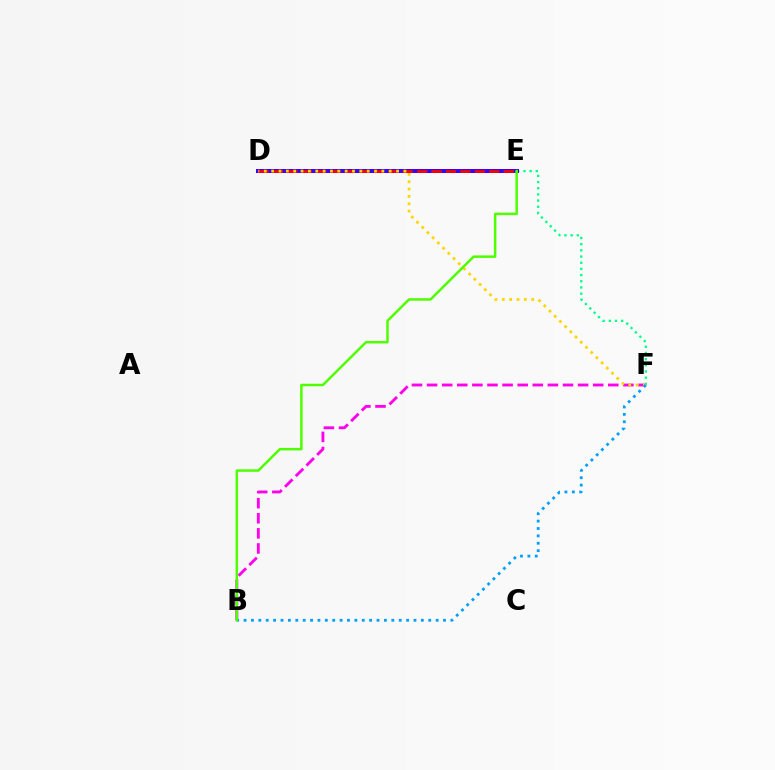{('B', 'F'): [{'color': '#ff00ed', 'line_style': 'dashed', 'thickness': 2.05}, {'color': '#009eff', 'line_style': 'dotted', 'thickness': 2.01}], ('E', 'F'): [{'color': '#00ff86', 'line_style': 'dotted', 'thickness': 1.68}], ('D', 'E'): [{'color': '#3700ff', 'line_style': 'solid', 'thickness': 2.88}, {'color': '#ff0000', 'line_style': 'dashed', 'thickness': 1.96}], ('D', 'F'): [{'color': '#ffd500', 'line_style': 'dotted', 'thickness': 2.0}], ('B', 'E'): [{'color': '#4fff00', 'line_style': 'solid', 'thickness': 1.8}]}